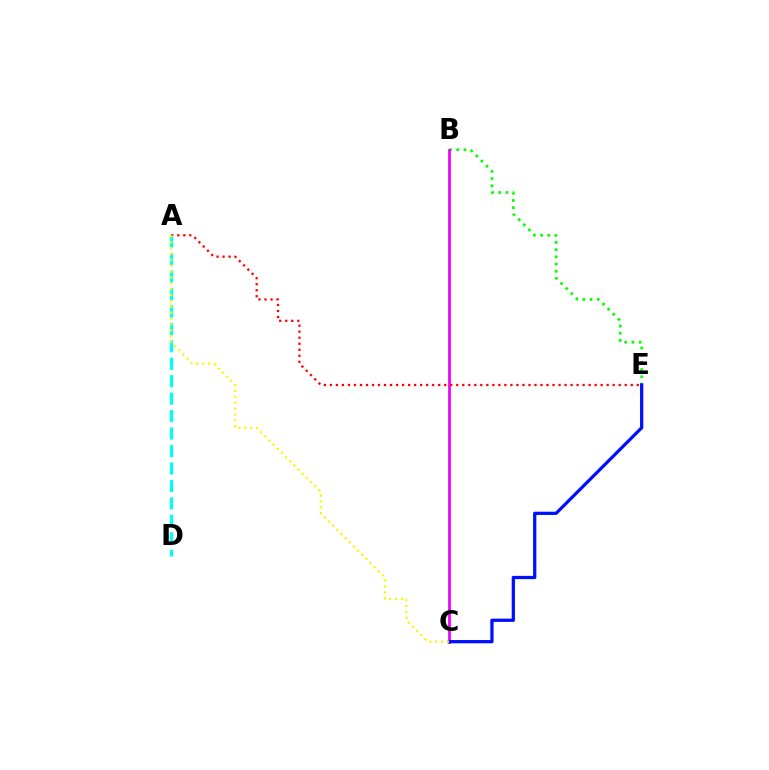{('B', 'E'): [{'color': '#08ff00', 'line_style': 'dotted', 'thickness': 1.96}], ('B', 'C'): [{'color': '#ee00ff', 'line_style': 'solid', 'thickness': 1.98}], ('C', 'E'): [{'color': '#0010ff', 'line_style': 'solid', 'thickness': 2.35}], ('A', 'E'): [{'color': '#ff0000', 'line_style': 'dotted', 'thickness': 1.63}], ('A', 'D'): [{'color': '#00fff6', 'line_style': 'dashed', 'thickness': 2.37}], ('A', 'C'): [{'color': '#fcf500', 'line_style': 'dotted', 'thickness': 1.59}]}